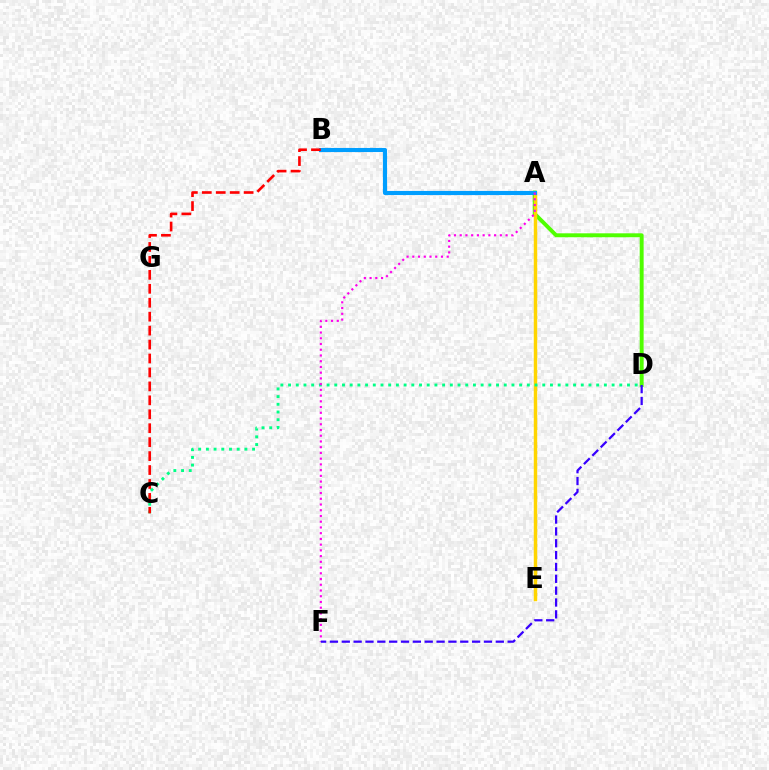{('A', 'D'): [{'color': '#4fff00', 'line_style': 'solid', 'thickness': 2.83}], ('A', 'E'): [{'color': '#ffd500', 'line_style': 'solid', 'thickness': 2.48}], ('A', 'B'): [{'color': '#009eff', 'line_style': 'solid', 'thickness': 2.96}], ('C', 'D'): [{'color': '#00ff86', 'line_style': 'dotted', 'thickness': 2.09}], ('A', 'F'): [{'color': '#ff00ed', 'line_style': 'dotted', 'thickness': 1.56}], ('B', 'C'): [{'color': '#ff0000', 'line_style': 'dashed', 'thickness': 1.89}], ('D', 'F'): [{'color': '#3700ff', 'line_style': 'dashed', 'thickness': 1.61}]}